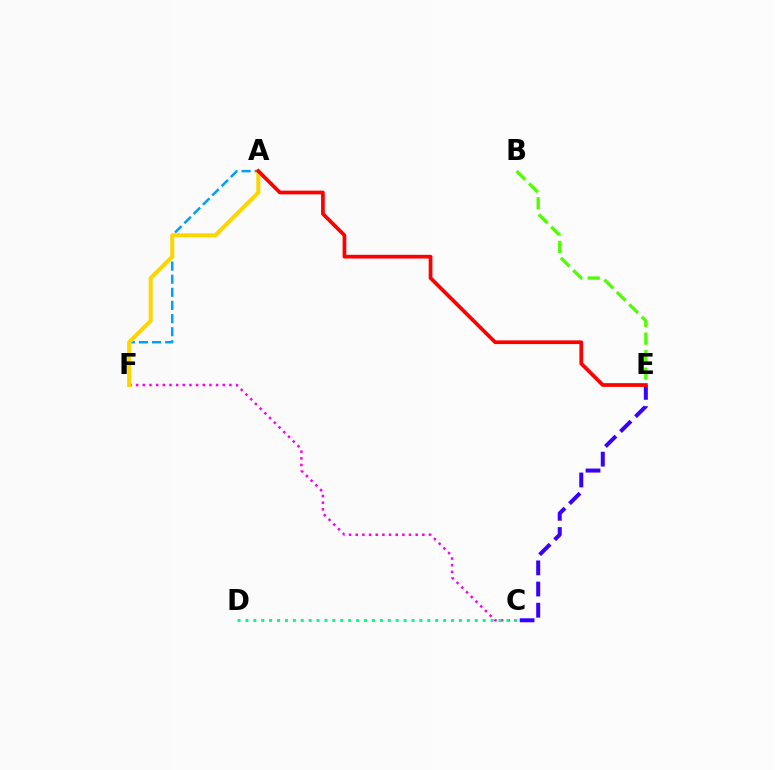{('C', 'F'): [{'color': '#ff00ed', 'line_style': 'dotted', 'thickness': 1.81}], ('C', 'E'): [{'color': '#3700ff', 'line_style': 'dashed', 'thickness': 2.88}], ('B', 'E'): [{'color': '#4fff00', 'line_style': 'dashed', 'thickness': 2.38}], ('A', 'F'): [{'color': '#009eff', 'line_style': 'dashed', 'thickness': 1.78}, {'color': '#ffd500', 'line_style': 'solid', 'thickness': 2.9}], ('C', 'D'): [{'color': '#00ff86', 'line_style': 'dotted', 'thickness': 2.15}], ('A', 'E'): [{'color': '#ff0000', 'line_style': 'solid', 'thickness': 2.68}]}